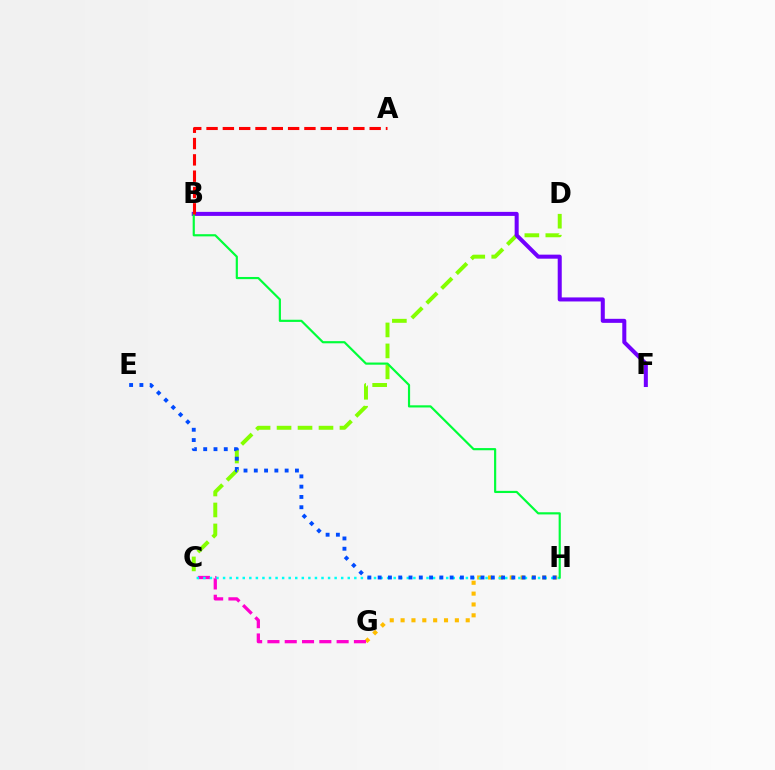{('G', 'H'): [{'color': '#ffbd00', 'line_style': 'dotted', 'thickness': 2.95}], ('C', 'G'): [{'color': '#ff00cf', 'line_style': 'dashed', 'thickness': 2.35}], ('C', 'H'): [{'color': '#00fff6', 'line_style': 'dotted', 'thickness': 1.78}], ('C', 'D'): [{'color': '#84ff00', 'line_style': 'dashed', 'thickness': 2.85}], ('B', 'F'): [{'color': '#7200ff', 'line_style': 'solid', 'thickness': 2.91}], ('B', 'H'): [{'color': '#00ff39', 'line_style': 'solid', 'thickness': 1.57}], ('A', 'B'): [{'color': '#ff0000', 'line_style': 'dashed', 'thickness': 2.22}], ('E', 'H'): [{'color': '#004bff', 'line_style': 'dotted', 'thickness': 2.79}]}